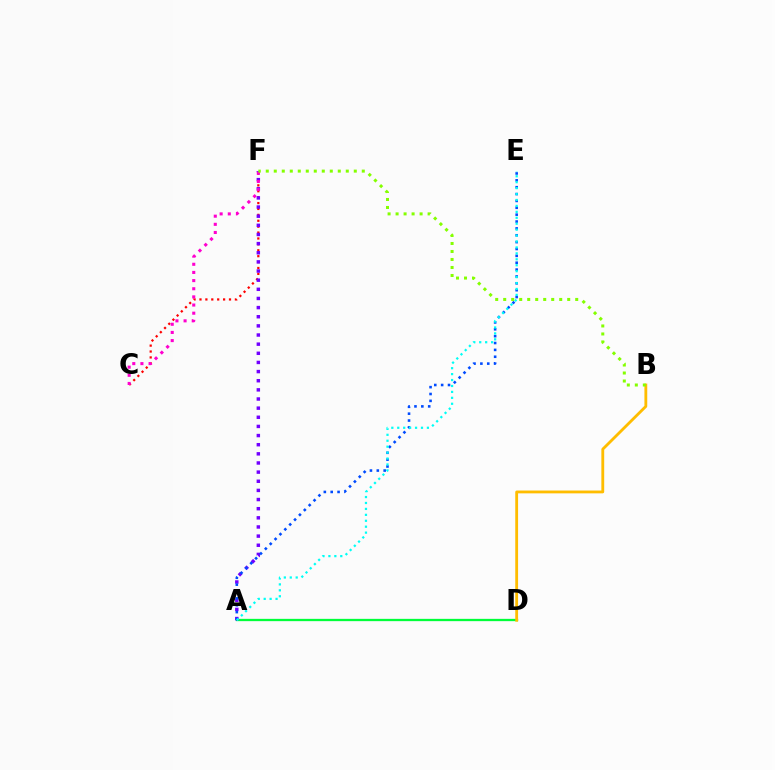{('C', 'F'): [{'color': '#ff0000', 'line_style': 'dotted', 'thickness': 1.6}, {'color': '#ff00cf', 'line_style': 'dotted', 'thickness': 2.21}], ('A', 'D'): [{'color': '#00ff39', 'line_style': 'solid', 'thickness': 1.65}], ('A', 'F'): [{'color': '#7200ff', 'line_style': 'dotted', 'thickness': 2.48}], ('A', 'E'): [{'color': '#004bff', 'line_style': 'dotted', 'thickness': 1.87}, {'color': '#00fff6', 'line_style': 'dotted', 'thickness': 1.61}], ('B', 'D'): [{'color': '#ffbd00', 'line_style': 'solid', 'thickness': 2.03}], ('B', 'F'): [{'color': '#84ff00', 'line_style': 'dotted', 'thickness': 2.17}]}